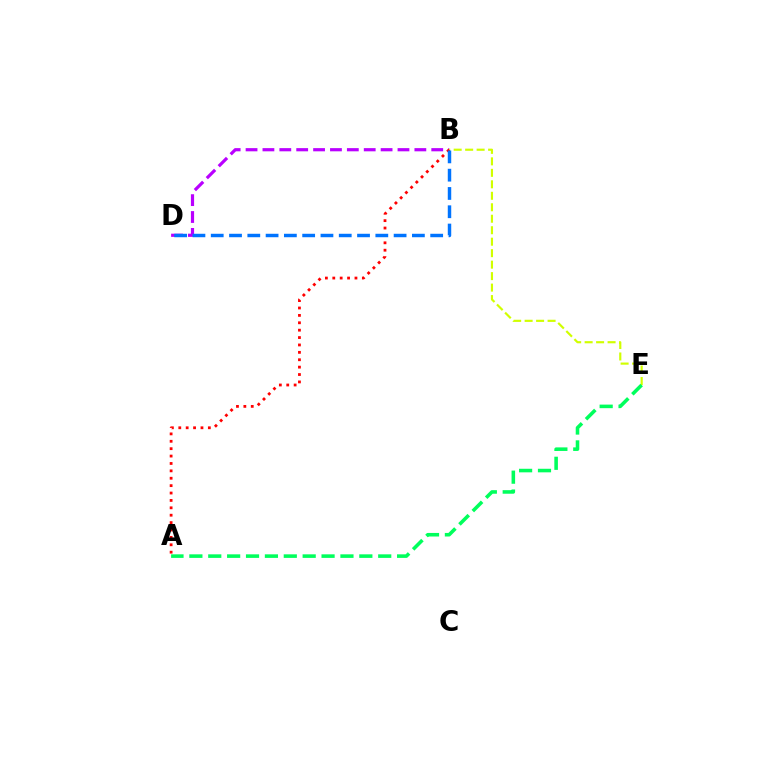{('B', 'D'): [{'color': '#b900ff', 'line_style': 'dashed', 'thickness': 2.29}, {'color': '#0074ff', 'line_style': 'dashed', 'thickness': 2.48}], ('B', 'E'): [{'color': '#d1ff00', 'line_style': 'dashed', 'thickness': 1.56}], ('A', 'E'): [{'color': '#00ff5c', 'line_style': 'dashed', 'thickness': 2.57}], ('A', 'B'): [{'color': '#ff0000', 'line_style': 'dotted', 'thickness': 2.01}]}